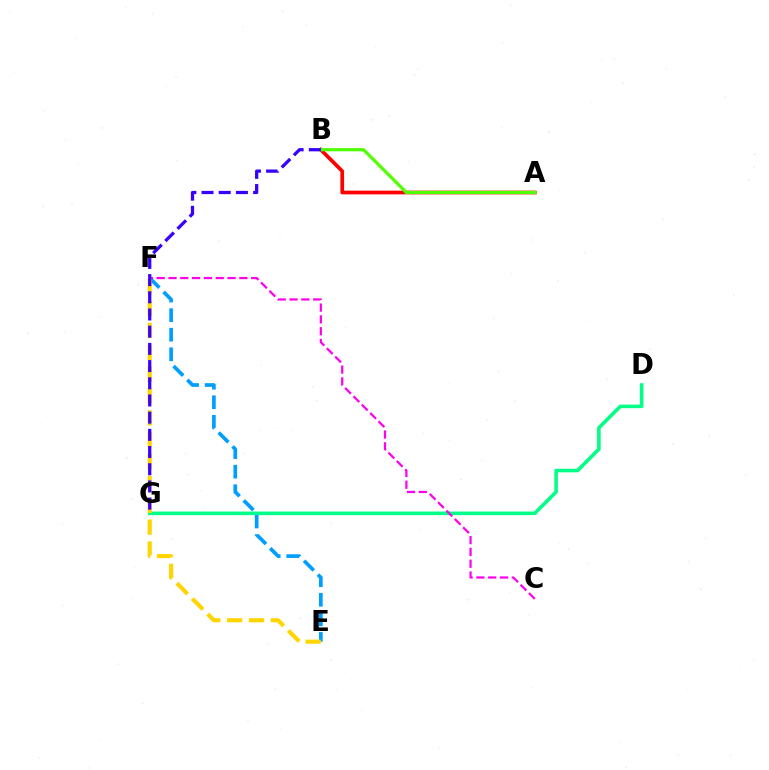{('D', 'G'): [{'color': '#00ff86', 'line_style': 'solid', 'thickness': 2.57}], ('E', 'F'): [{'color': '#009eff', 'line_style': 'dashed', 'thickness': 2.66}, {'color': '#ffd500', 'line_style': 'dashed', 'thickness': 2.97}], ('A', 'B'): [{'color': '#ff0000', 'line_style': 'solid', 'thickness': 2.68}, {'color': '#4fff00', 'line_style': 'solid', 'thickness': 2.3}], ('C', 'F'): [{'color': '#ff00ed', 'line_style': 'dashed', 'thickness': 1.6}], ('B', 'G'): [{'color': '#3700ff', 'line_style': 'dashed', 'thickness': 2.34}]}